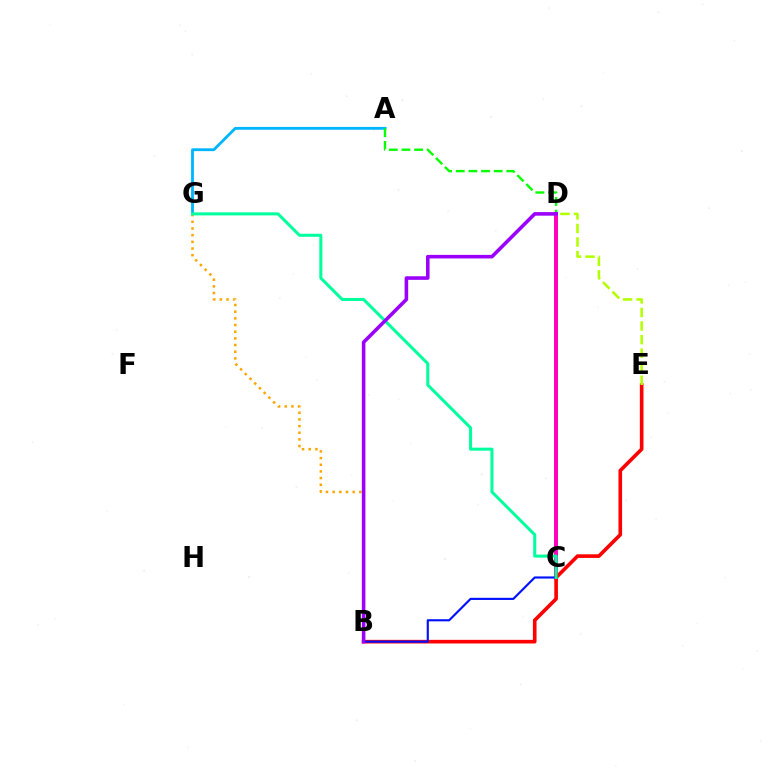{('A', 'G'): [{'color': '#00b5ff', 'line_style': 'solid', 'thickness': 2.04}], ('A', 'C'): [{'color': '#08ff00', 'line_style': 'dashed', 'thickness': 1.72}], ('C', 'D'): [{'color': '#ff00bd', 'line_style': 'solid', 'thickness': 2.85}], ('B', 'E'): [{'color': '#ff0000', 'line_style': 'solid', 'thickness': 2.61}], ('B', 'G'): [{'color': '#ffa500', 'line_style': 'dotted', 'thickness': 1.81}], ('B', 'C'): [{'color': '#0010ff', 'line_style': 'solid', 'thickness': 1.54}], ('C', 'G'): [{'color': '#00ff9d', 'line_style': 'solid', 'thickness': 2.18}], ('D', 'E'): [{'color': '#b3ff00', 'line_style': 'dashed', 'thickness': 1.84}], ('B', 'D'): [{'color': '#9b00ff', 'line_style': 'solid', 'thickness': 2.57}]}